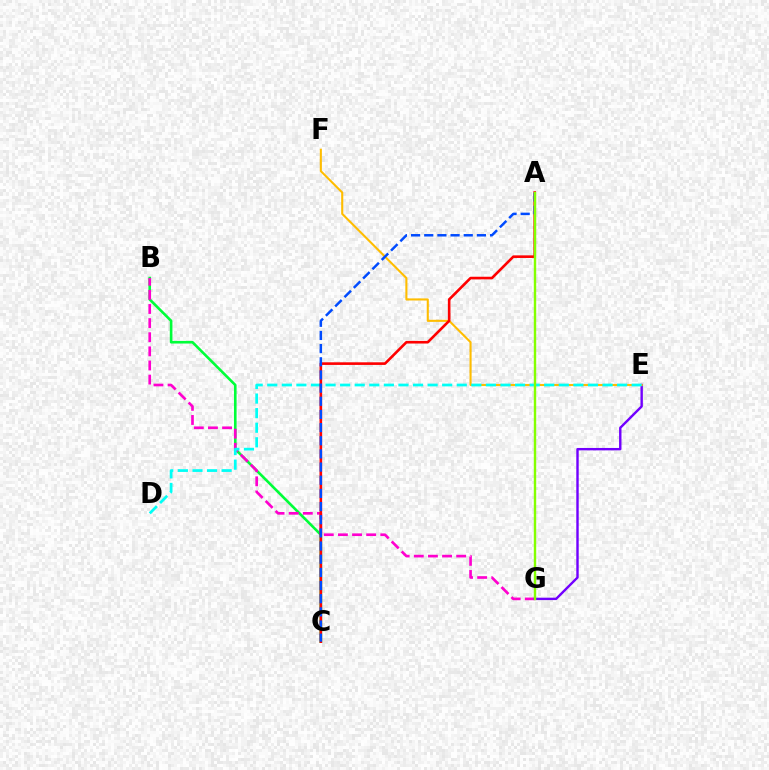{('B', 'C'): [{'color': '#00ff39', 'line_style': 'solid', 'thickness': 1.88}], ('B', 'G'): [{'color': '#ff00cf', 'line_style': 'dashed', 'thickness': 1.92}], ('E', 'G'): [{'color': '#7200ff', 'line_style': 'solid', 'thickness': 1.73}], ('E', 'F'): [{'color': '#ffbd00', 'line_style': 'solid', 'thickness': 1.5}], ('D', 'E'): [{'color': '#00fff6', 'line_style': 'dashed', 'thickness': 1.98}], ('A', 'C'): [{'color': '#ff0000', 'line_style': 'solid', 'thickness': 1.89}, {'color': '#004bff', 'line_style': 'dashed', 'thickness': 1.79}], ('A', 'G'): [{'color': '#84ff00', 'line_style': 'solid', 'thickness': 1.73}]}